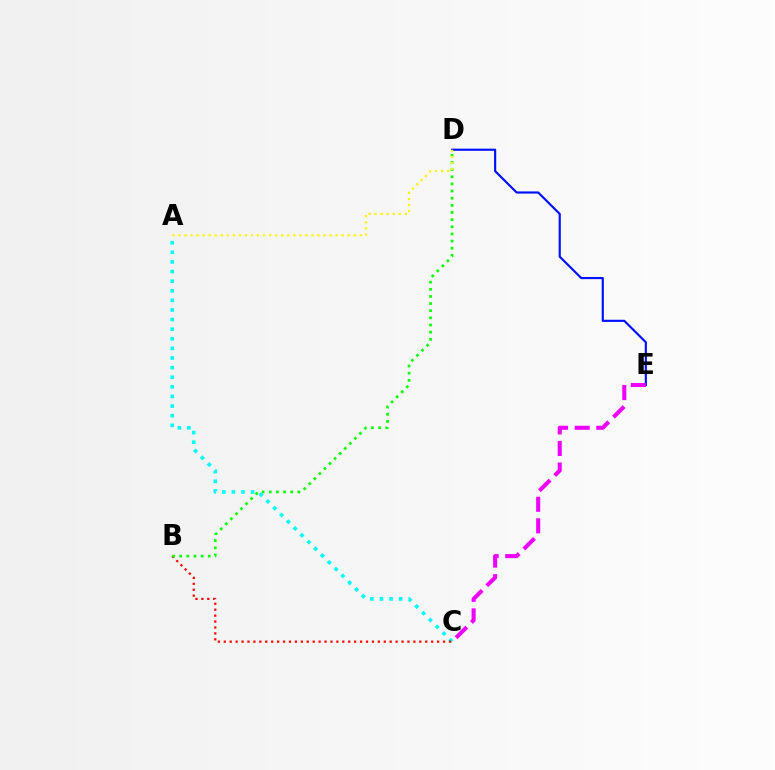{('A', 'C'): [{'color': '#00fff6', 'line_style': 'dotted', 'thickness': 2.61}], ('B', 'C'): [{'color': '#ff0000', 'line_style': 'dotted', 'thickness': 1.61}], ('D', 'E'): [{'color': '#0010ff', 'line_style': 'solid', 'thickness': 1.55}], ('B', 'D'): [{'color': '#08ff00', 'line_style': 'dotted', 'thickness': 1.94}], ('A', 'D'): [{'color': '#fcf500', 'line_style': 'dotted', 'thickness': 1.64}], ('C', 'E'): [{'color': '#ee00ff', 'line_style': 'dashed', 'thickness': 2.93}]}